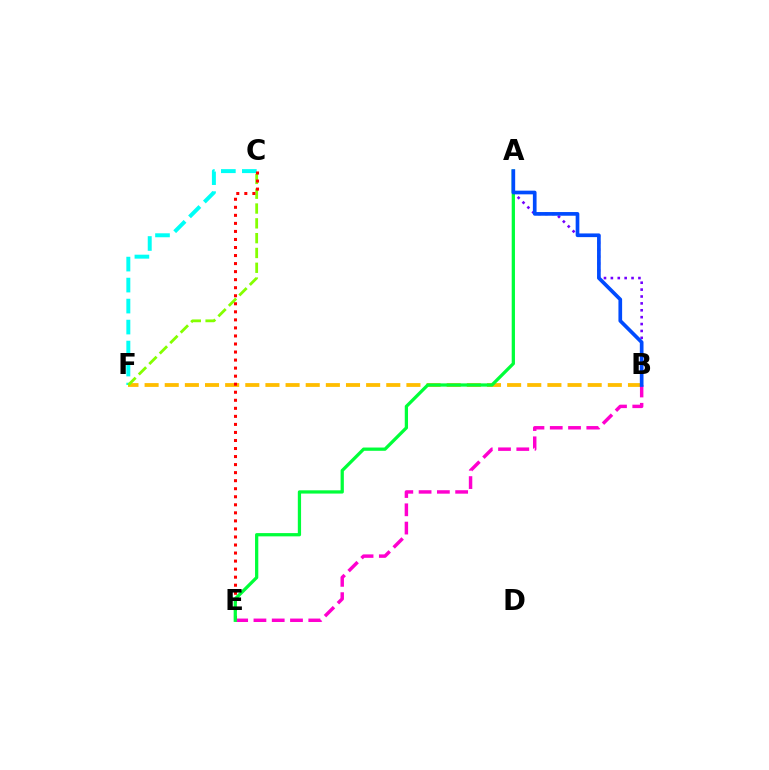{('B', 'F'): [{'color': '#ffbd00', 'line_style': 'dashed', 'thickness': 2.74}], ('A', 'B'): [{'color': '#7200ff', 'line_style': 'dotted', 'thickness': 1.87}, {'color': '#004bff', 'line_style': 'solid', 'thickness': 2.65}], ('B', 'E'): [{'color': '#ff00cf', 'line_style': 'dashed', 'thickness': 2.48}], ('C', 'F'): [{'color': '#00fff6', 'line_style': 'dashed', 'thickness': 2.85}, {'color': '#84ff00', 'line_style': 'dashed', 'thickness': 2.01}], ('C', 'E'): [{'color': '#ff0000', 'line_style': 'dotted', 'thickness': 2.18}], ('A', 'E'): [{'color': '#00ff39', 'line_style': 'solid', 'thickness': 2.35}]}